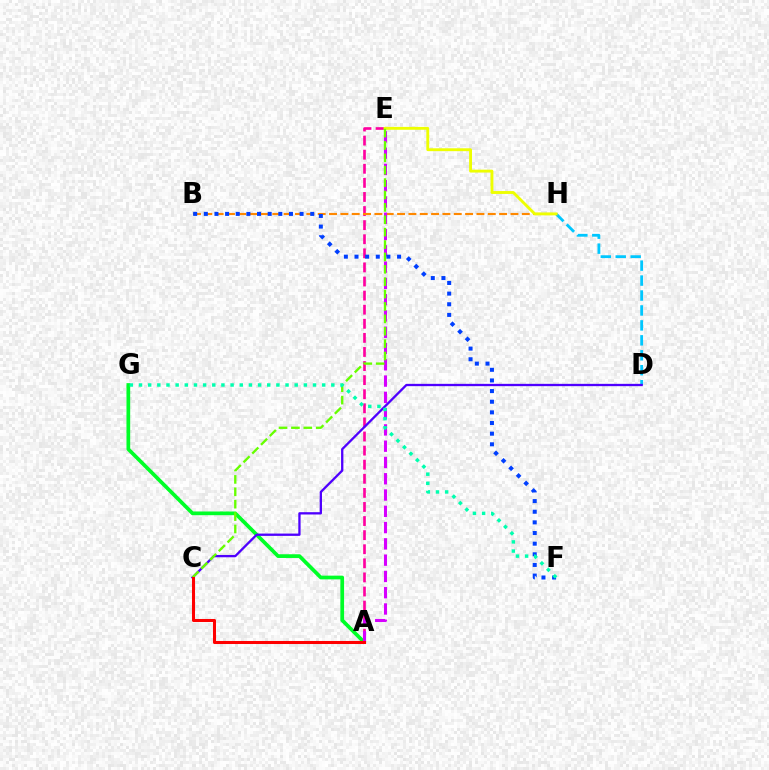{('A', 'E'): [{'color': '#ff00a0', 'line_style': 'dashed', 'thickness': 1.91}, {'color': '#d600ff', 'line_style': 'dashed', 'thickness': 2.21}], ('A', 'G'): [{'color': '#00ff27', 'line_style': 'solid', 'thickness': 2.68}], ('B', 'H'): [{'color': '#ff8800', 'line_style': 'dashed', 'thickness': 1.54}], ('D', 'H'): [{'color': '#00c7ff', 'line_style': 'dashed', 'thickness': 2.03}], ('C', 'D'): [{'color': '#4f00ff', 'line_style': 'solid', 'thickness': 1.66}], ('E', 'H'): [{'color': '#eeff00', 'line_style': 'solid', 'thickness': 2.07}], ('C', 'E'): [{'color': '#66ff00', 'line_style': 'dashed', 'thickness': 1.68}], ('A', 'C'): [{'color': '#ff0000', 'line_style': 'solid', 'thickness': 2.19}], ('B', 'F'): [{'color': '#003fff', 'line_style': 'dotted', 'thickness': 2.89}], ('F', 'G'): [{'color': '#00ffaf', 'line_style': 'dotted', 'thickness': 2.49}]}